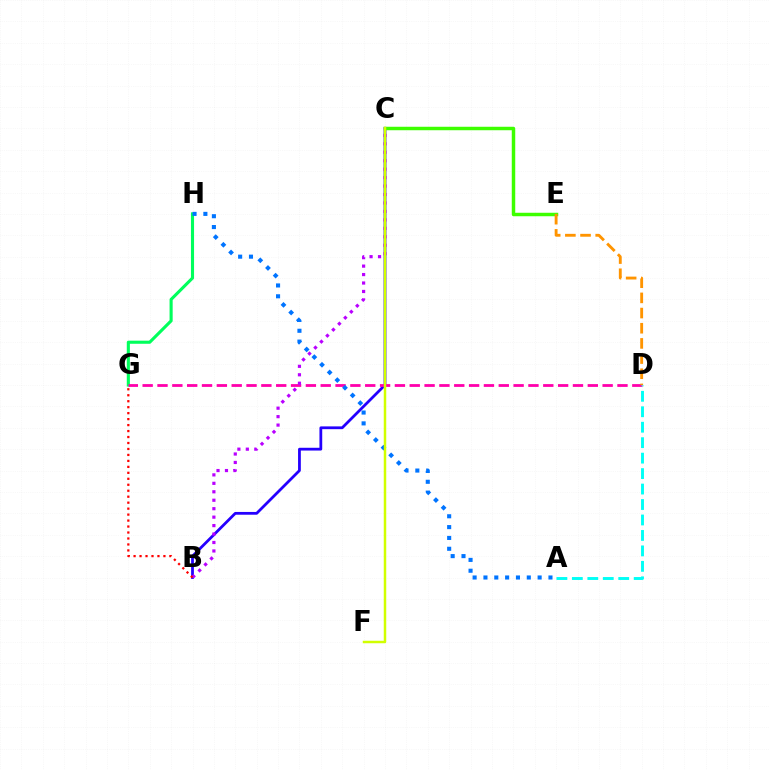{('B', 'C'): [{'color': '#2500ff', 'line_style': 'solid', 'thickness': 2.0}, {'color': '#b900ff', 'line_style': 'dotted', 'thickness': 2.3}], ('G', 'H'): [{'color': '#00ff5c', 'line_style': 'solid', 'thickness': 2.24}], ('D', 'G'): [{'color': '#ff00ac', 'line_style': 'dashed', 'thickness': 2.02}], ('A', 'H'): [{'color': '#0074ff', 'line_style': 'dotted', 'thickness': 2.94}], ('C', 'E'): [{'color': '#3dff00', 'line_style': 'solid', 'thickness': 2.5}], ('B', 'G'): [{'color': '#ff0000', 'line_style': 'dotted', 'thickness': 1.62}], ('A', 'D'): [{'color': '#00fff6', 'line_style': 'dashed', 'thickness': 2.1}], ('D', 'E'): [{'color': '#ff9400', 'line_style': 'dashed', 'thickness': 2.06}], ('C', 'F'): [{'color': '#d1ff00', 'line_style': 'solid', 'thickness': 1.79}]}